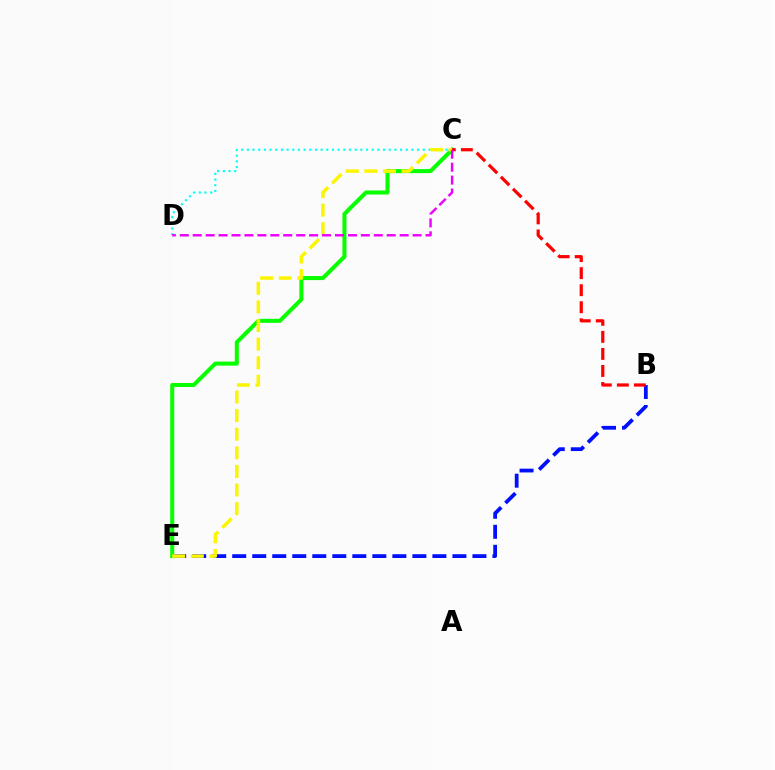{('C', 'D'): [{'color': '#00fff6', 'line_style': 'dotted', 'thickness': 1.54}, {'color': '#ee00ff', 'line_style': 'dashed', 'thickness': 1.76}], ('B', 'E'): [{'color': '#0010ff', 'line_style': 'dashed', 'thickness': 2.72}], ('C', 'E'): [{'color': '#08ff00', 'line_style': 'solid', 'thickness': 2.91}, {'color': '#fcf500', 'line_style': 'dashed', 'thickness': 2.53}], ('B', 'C'): [{'color': '#ff0000', 'line_style': 'dashed', 'thickness': 2.32}]}